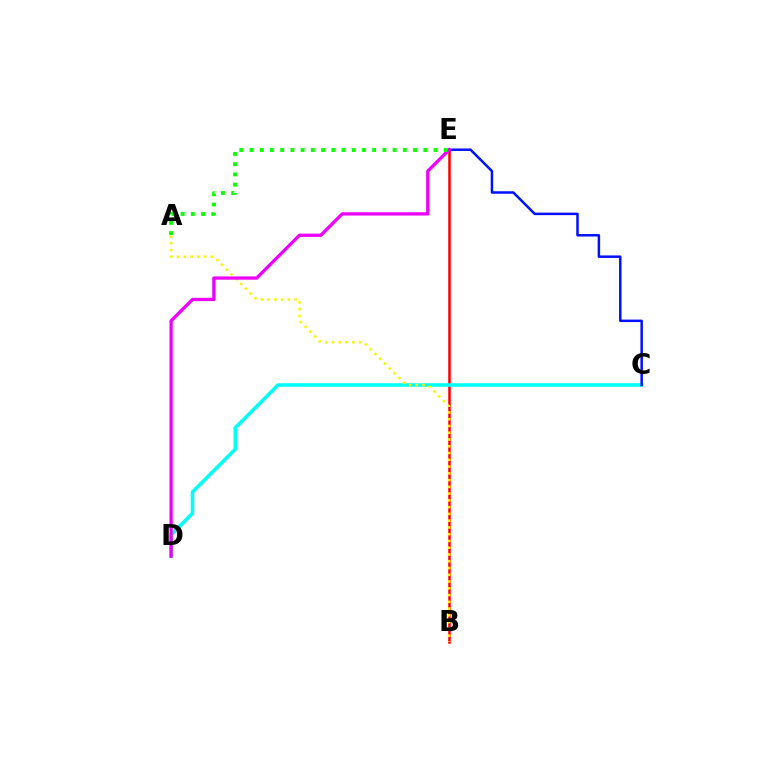{('B', 'E'): [{'color': '#ff0000', 'line_style': 'solid', 'thickness': 1.83}], ('C', 'D'): [{'color': '#00fff6', 'line_style': 'solid', 'thickness': 2.56}], ('A', 'B'): [{'color': '#fcf500', 'line_style': 'dotted', 'thickness': 1.84}], ('C', 'E'): [{'color': '#0010ff', 'line_style': 'solid', 'thickness': 1.79}], ('D', 'E'): [{'color': '#ee00ff', 'line_style': 'solid', 'thickness': 2.36}], ('A', 'E'): [{'color': '#08ff00', 'line_style': 'dotted', 'thickness': 2.78}]}